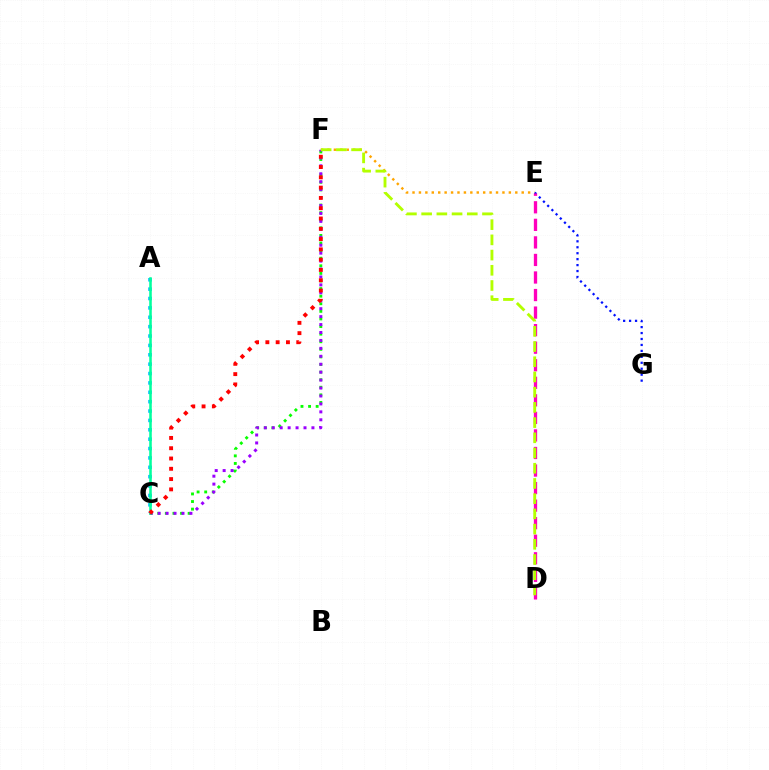{('C', 'F'): [{'color': '#08ff00', 'line_style': 'dotted', 'thickness': 2.06}, {'color': '#9b00ff', 'line_style': 'dotted', 'thickness': 2.16}, {'color': '#ff0000', 'line_style': 'dotted', 'thickness': 2.8}], ('E', 'F'): [{'color': '#ffa500', 'line_style': 'dotted', 'thickness': 1.75}], ('E', 'G'): [{'color': '#0010ff', 'line_style': 'dotted', 'thickness': 1.62}], ('A', 'C'): [{'color': '#00b5ff', 'line_style': 'dotted', 'thickness': 2.55}, {'color': '#00ff9d', 'line_style': 'solid', 'thickness': 1.84}], ('D', 'E'): [{'color': '#ff00bd', 'line_style': 'dashed', 'thickness': 2.38}], ('D', 'F'): [{'color': '#b3ff00', 'line_style': 'dashed', 'thickness': 2.07}]}